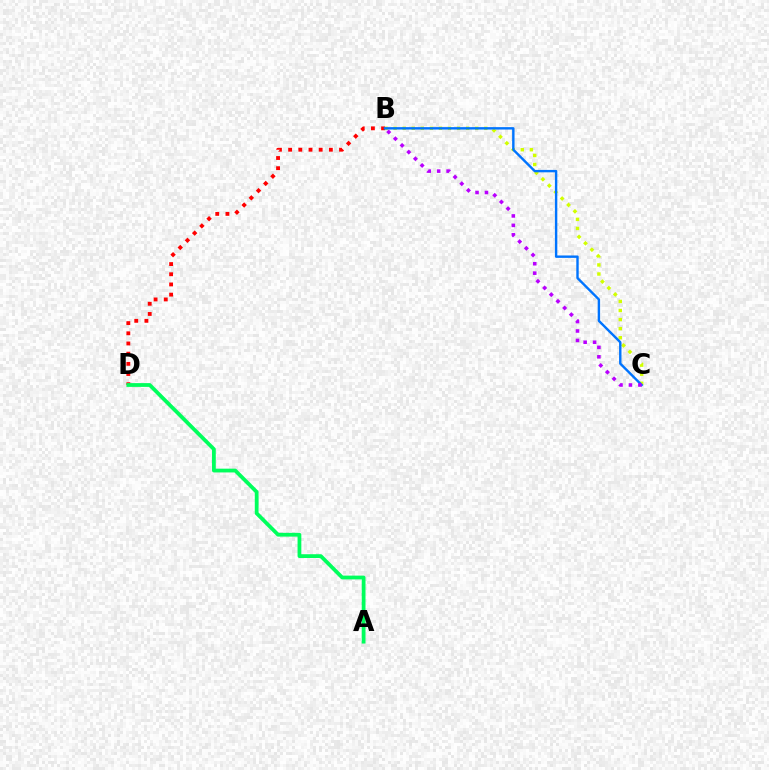{('B', 'D'): [{'color': '#ff0000', 'line_style': 'dotted', 'thickness': 2.77}], ('B', 'C'): [{'color': '#d1ff00', 'line_style': 'dotted', 'thickness': 2.46}, {'color': '#0074ff', 'line_style': 'solid', 'thickness': 1.73}, {'color': '#b900ff', 'line_style': 'dotted', 'thickness': 2.57}], ('A', 'D'): [{'color': '#00ff5c', 'line_style': 'solid', 'thickness': 2.72}]}